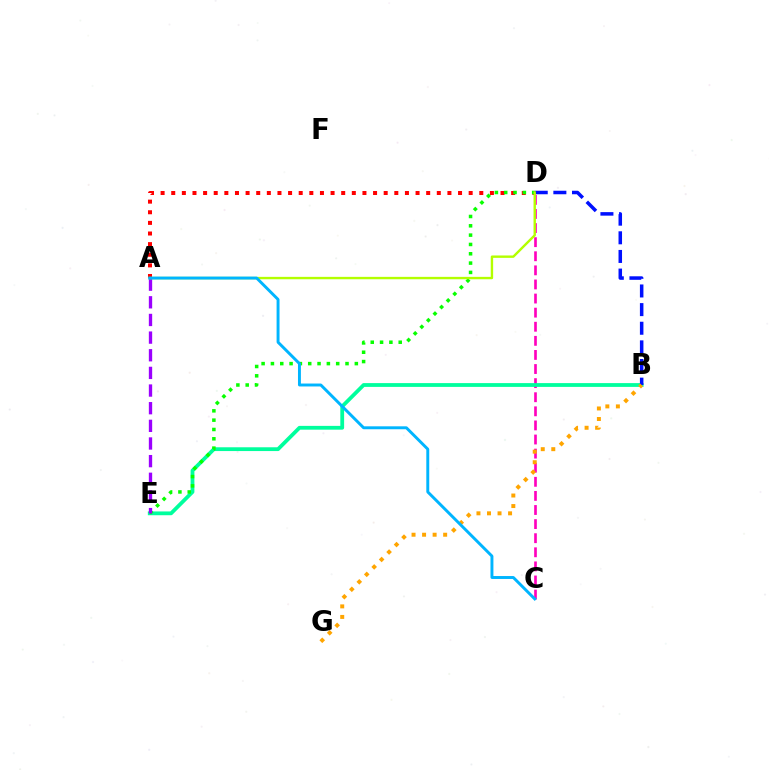{('C', 'D'): [{'color': '#ff00bd', 'line_style': 'dashed', 'thickness': 1.92}], ('B', 'E'): [{'color': '#00ff9d', 'line_style': 'solid', 'thickness': 2.73}], ('A', 'D'): [{'color': '#ff0000', 'line_style': 'dotted', 'thickness': 2.89}, {'color': '#b3ff00', 'line_style': 'solid', 'thickness': 1.72}], ('D', 'E'): [{'color': '#08ff00', 'line_style': 'dotted', 'thickness': 2.53}], ('B', 'D'): [{'color': '#0010ff', 'line_style': 'dashed', 'thickness': 2.53}], ('A', 'E'): [{'color': '#9b00ff', 'line_style': 'dashed', 'thickness': 2.4}], ('B', 'G'): [{'color': '#ffa500', 'line_style': 'dotted', 'thickness': 2.86}], ('A', 'C'): [{'color': '#00b5ff', 'line_style': 'solid', 'thickness': 2.11}]}